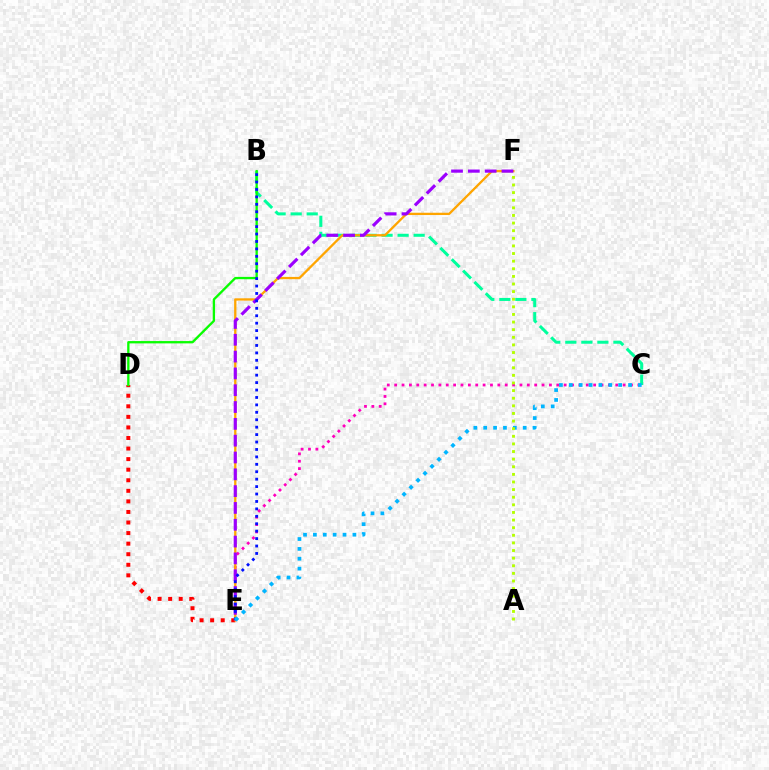{('D', 'E'): [{'color': '#ff0000', 'line_style': 'dotted', 'thickness': 2.87}], ('B', 'C'): [{'color': '#00ff9d', 'line_style': 'dashed', 'thickness': 2.18}], ('C', 'E'): [{'color': '#ff00bd', 'line_style': 'dotted', 'thickness': 2.0}, {'color': '#00b5ff', 'line_style': 'dotted', 'thickness': 2.68}], ('E', 'F'): [{'color': '#ffa500', 'line_style': 'solid', 'thickness': 1.66}, {'color': '#9b00ff', 'line_style': 'dashed', 'thickness': 2.28}], ('B', 'D'): [{'color': '#08ff00', 'line_style': 'solid', 'thickness': 1.67}], ('B', 'E'): [{'color': '#0010ff', 'line_style': 'dotted', 'thickness': 2.02}], ('A', 'F'): [{'color': '#b3ff00', 'line_style': 'dotted', 'thickness': 2.07}]}